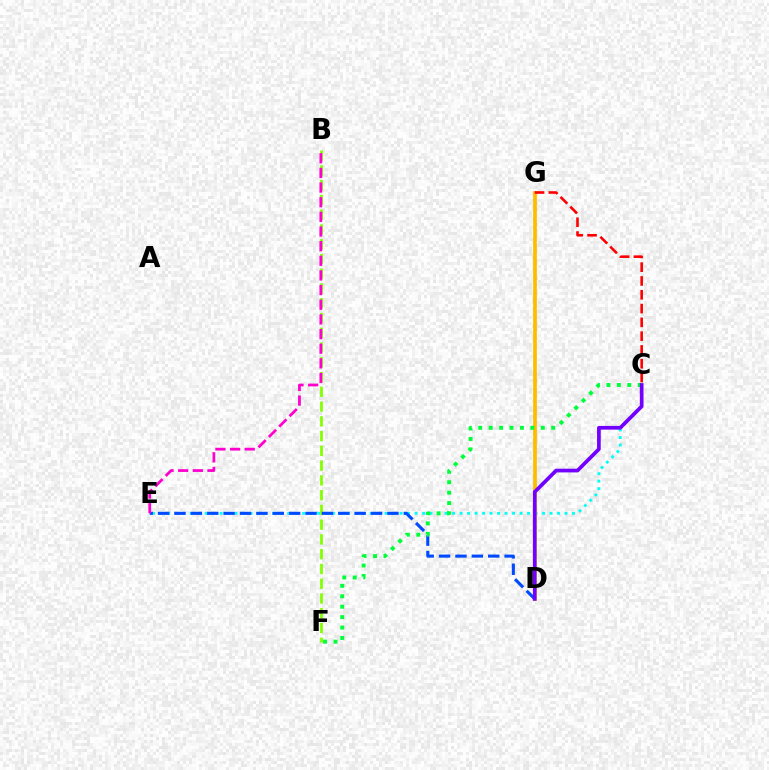{('C', 'E'): [{'color': '#00fff6', 'line_style': 'dotted', 'thickness': 2.04}], ('B', 'F'): [{'color': '#84ff00', 'line_style': 'dashed', 'thickness': 2.01}], ('D', 'G'): [{'color': '#ffbd00', 'line_style': 'solid', 'thickness': 2.7}], ('D', 'E'): [{'color': '#004bff', 'line_style': 'dashed', 'thickness': 2.23}], ('B', 'E'): [{'color': '#ff00cf', 'line_style': 'dashed', 'thickness': 1.99}], ('C', 'G'): [{'color': '#ff0000', 'line_style': 'dashed', 'thickness': 1.87}], ('C', 'F'): [{'color': '#00ff39', 'line_style': 'dotted', 'thickness': 2.83}], ('C', 'D'): [{'color': '#7200ff', 'line_style': 'solid', 'thickness': 2.67}]}